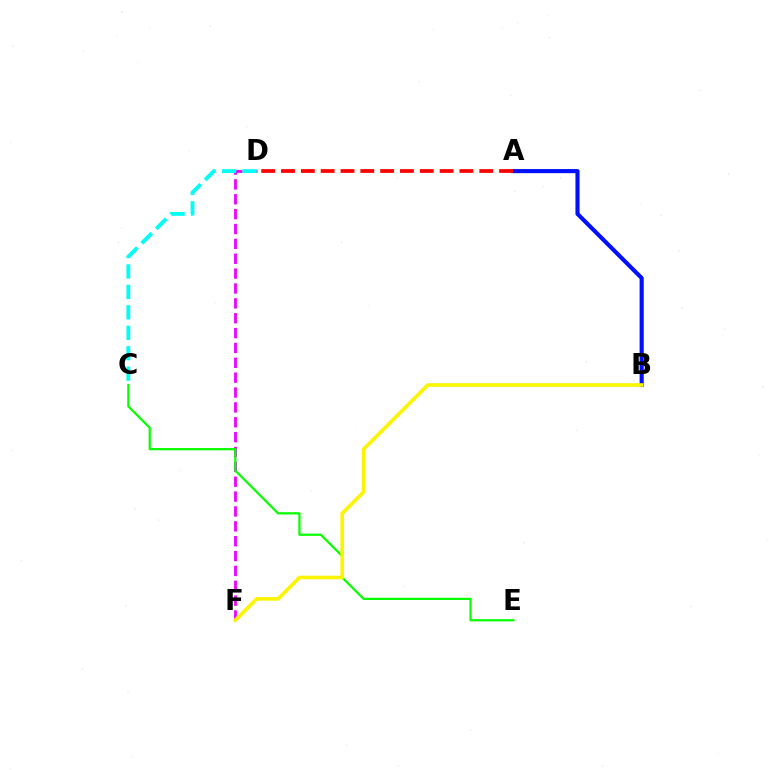{('A', 'B'): [{'color': '#0010ff', 'line_style': 'solid', 'thickness': 2.96}], ('D', 'F'): [{'color': '#ee00ff', 'line_style': 'dashed', 'thickness': 2.02}], ('C', 'E'): [{'color': '#08ff00', 'line_style': 'solid', 'thickness': 1.61}], ('A', 'D'): [{'color': '#ff0000', 'line_style': 'dashed', 'thickness': 2.69}], ('B', 'F'): [{'color': '#fcf500', 'line_style': 'solid', 'thickness': 2.6}], ('C', 'D'): [{'color': '#00fff6', 'line_style': 'dashed', 'thickness': 2.78}]}